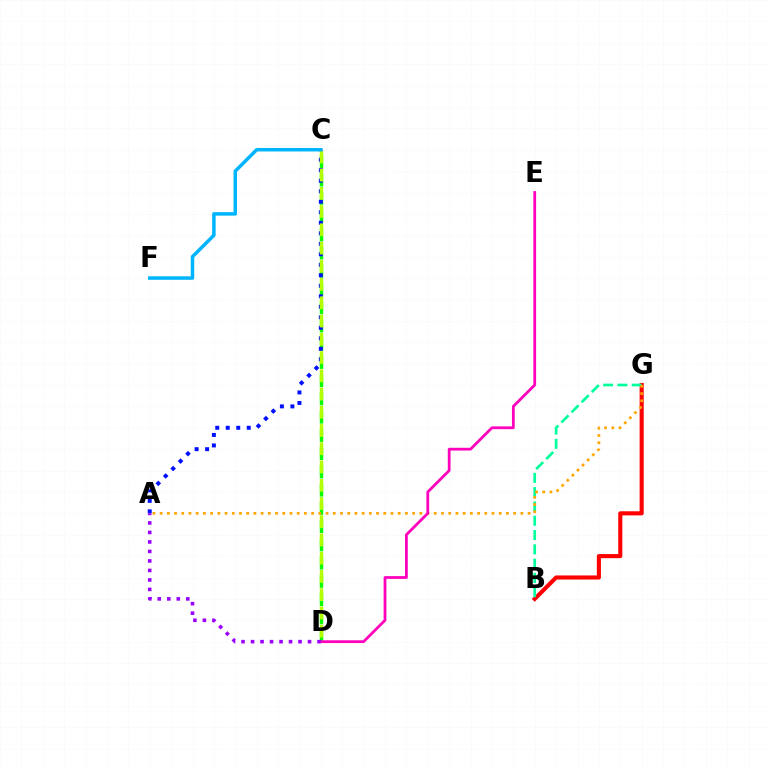{('B', 'G'): [{'color': '#ff0000', 'line_style': 'solid', 'thickness': 2.95}, {'color': '#00ff9d', 'line_style': 'dashed', 'thickness': 1.94}], ('C', 'D'): [{'color': '#08ff00', 'line_style': 'dashed', 'thickness': 2.48}, {'color': '#b3ff00', 'line_style': 'dashed', 'thickness': 2.48}], ('A', 'C'): [{'color': '#0010ff', 'line_style': 'dotted', 'thickness': 2.85}], ('A', 'G'): [{'color': '#ffa500', 'line_style': 'dotted', 'thickness': 1.96}], ('D', 'E'): [{'color': '#ff00bd', 'line_style': 'solid', 'thickness': 1.99}], ('C', 'F'): [{'color': '#00b5ff', 'line_style': 'solid', 'thickness': 2.51}], ('A', 'D'): [{'color': '#9b00ff', 'line_style': 'dotted', 'thickness': 2.58}]}